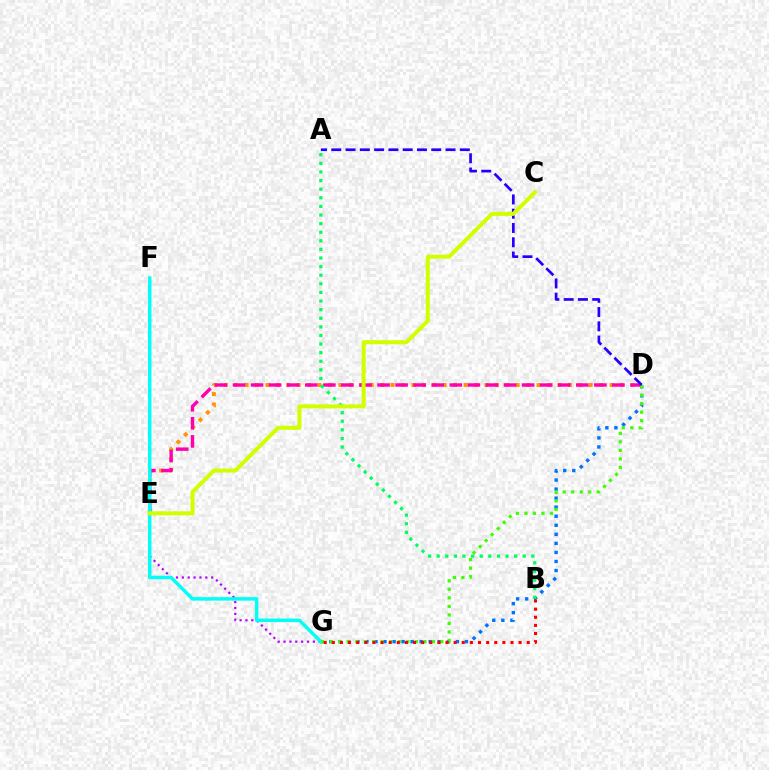{('D', 'E'): [{'color': '#ff9400', 'line_style': 'dotted', 'thickness': 2.83}, {'color': '#ff00ac', 'line_style': 'dashed', 'thickness': 2.45}], ('F', 'G'): [{'color': '#b900ff', 'line_style': 'dotted', 'thickness': 1.59}, {'color': '#00fff6', 'line_style': 'solid', 'thickness': 2.5}], ('D', 'G'): [{'color': '#0074ff', 'line_style': 'dotted', 'thickness': 2.46}, {'color': '#3dff00', 'line_style': 'dotted', 'thickness': 2.31}], ('A', 'B'): [{'color': '#00ff5c', 'line_style': 'dotted', 'thickness': 2.34}], ('A', 'D'): [{'color': '#2500ff', 'line_style': 'dashed', 'thickness': 1.94}], ('C', 'E'): [{'color': '#d1ff00', 'line_style': 'solid', 'thickness': 2.88}], ('B', 'G'): [{'color': '#ff0000', 'line_style': 'dotted', 'thickness': 2.21}]}